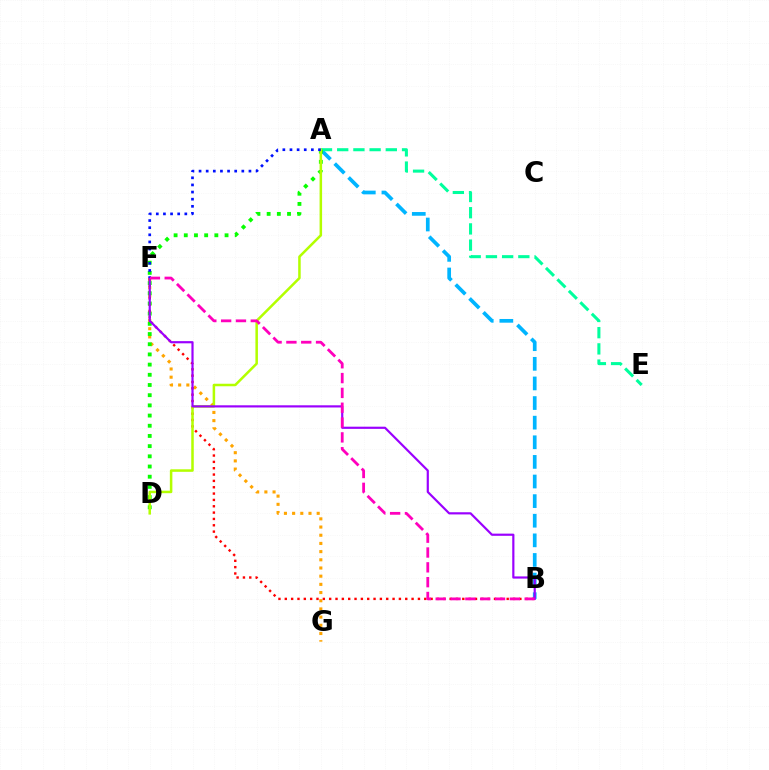{('F', 'G'): [{'color': '#ffa500', 'line_style': 'dotted', 'thickness': 2.22}], ('A', 'B'): [{'color': '#00b5ff', 'line_style': 'dashed', 'thickness': 2.66}], ('A', 'E'): [{'color': '#00ff9d', 'line_style': 'dashed', 'thickness': 2.2}], ('B', 'F'): [{'color': '#ff0000', 'line_style': 'dotted', 'thickness': 1.72}, {'color': '#9b00ff', 'line_style': 'solid', 'thickness': 1.57}, {'color': '#ff00bd', 'line_style': 'dashed', 'thickness': 2.01}], ('A', 'D'): [{'color': '#08ff00', 'line_style': 'dotted', 'thickness': 2.77}, {'color': '#b3ff00', 'line_style': 'solid', 'thickness': 1.81}], ('A', 'F'): [{'color': '#0010ff', 'line_style': 'dotted', 'thickness': 1.94}]}